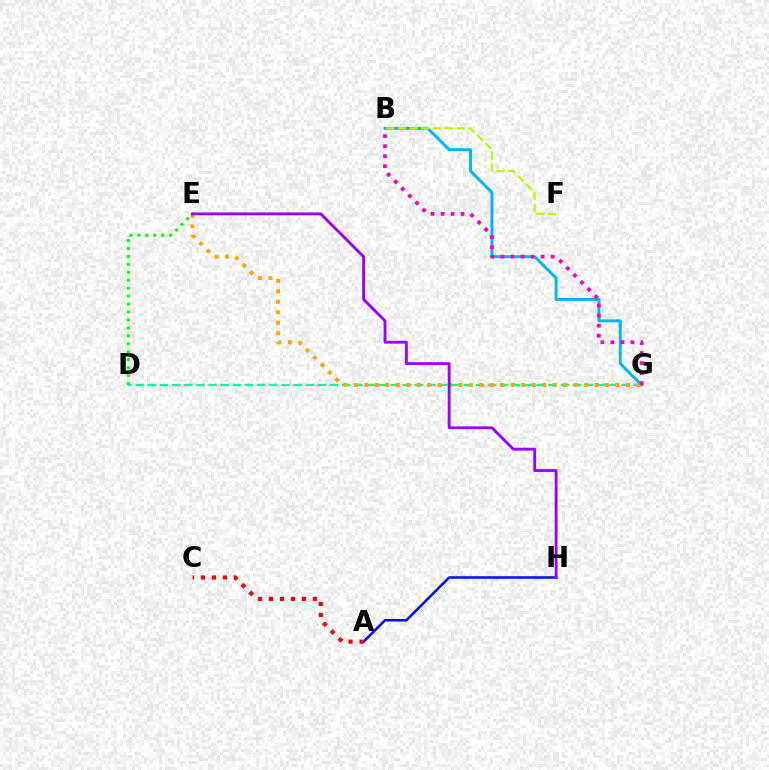{('A', 'H'): [{'color': '#0010ff', 'line_style': 'solid', 'thickness': 1.83}], ('A', 'C'): [{'color': '#ff0000', 'line_style': 'dotted', 'thickness': 2.98}], ('D', 'G'): [{'color': '#00ff9d', 'line_style': 'dashed', 'thickness': 1.65}], ('B', 'G'): [{'color': '#00b5ff', 'line_style': 'solid', 'thickness': 2.1}, {'color': '#ff00bd', 'line_style': 'dotted', 'thickness': 2.72}], ('B', 'F'): [{'color': '#b3ff00', 'line_style': 'dashed', 'thickness': 1.59}], ('E', 'G'): [{'color': '#ffa500', 'line_style': 'dotted', 'thickness': 2.84}], ('D', 'E'): [{'color': '#08ff00', 'line_style': 'dotted', 'thickness': 2.16}], ('E', 'H'): [{'color': '#9b00ff', 'line_style': 'solid', 'thickness': 2.05}]}